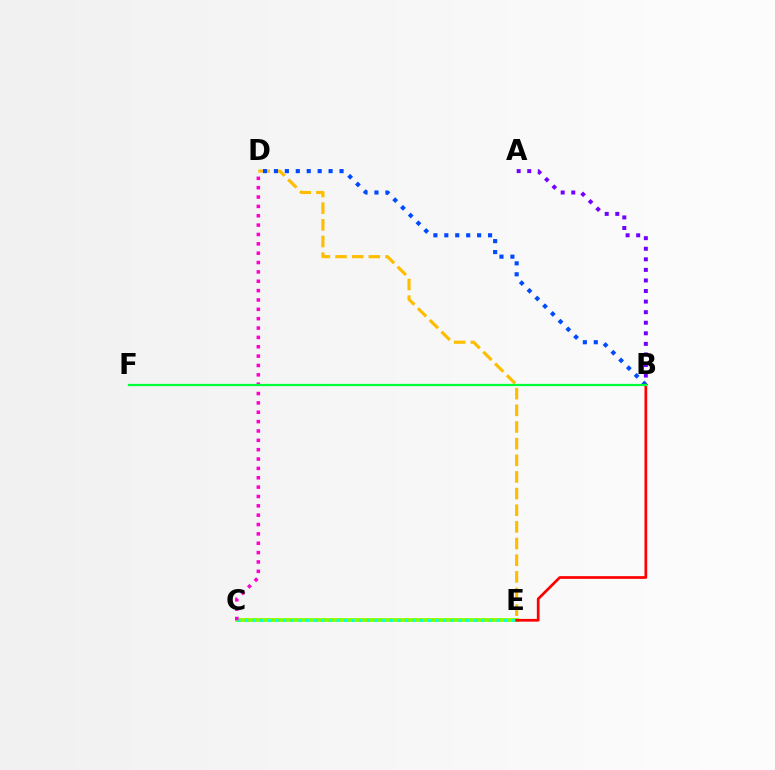{('C', 'E'): [{'color': '#84ff00', 'line_style': 'solid', 'thickness': 2.76}, {'color': '#00fff6', 'line_style': 'dotted', 'thickness': 2.07}], ('D', 'E'): [{'color': '#ffbd00', 'line_style': 'dashed', 'thickness': 2.26}], ('B', 'D'): [{'color': '#004bff', 'line_style': 'dotted', 'thickness': 2.97}], ('A', 'B'): [{'color': '#7200ff', 'line_style': 'dotted', 'thickness': 2.87}], ('B', 'E'): [{'color': '#ff0000', 'line_style': 'solid', 'thickness': 1.95}], ('C', 'D'): [{'color': '#ff00cf', 'line_style': 'dotted', 'thickness': 2.54}], ('B', 'F'): [{'color': '#00ff39', 'line_style': 'solid', 'thickness': 1.61}]}